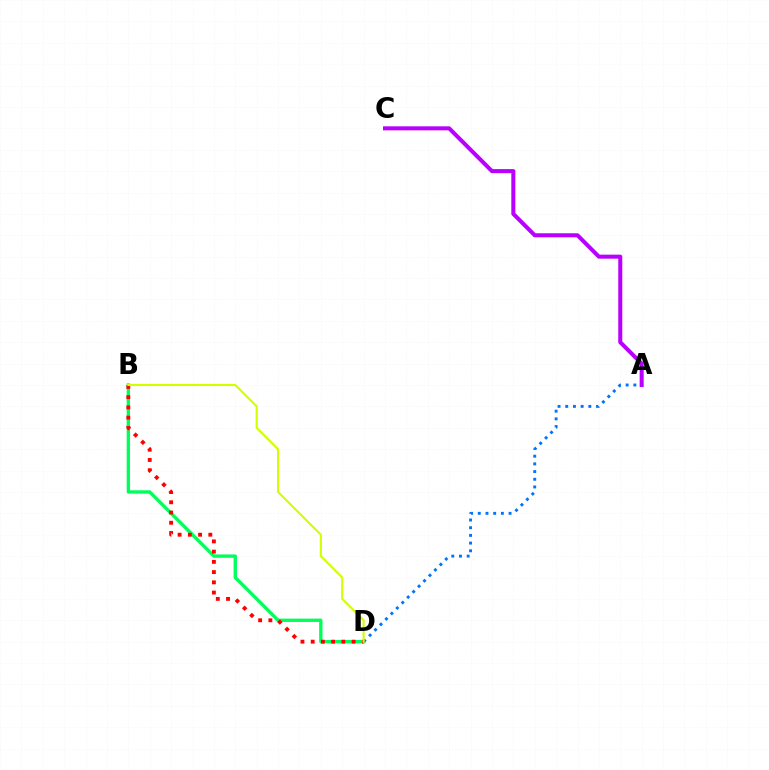{('A', 'C'): [{'color': '#b900ff', 'line_style': 'solid', 'thickness': 2.9}], ('B', 'D'): [{'color': '#00ff5c', 'line_style': 'solid', 'thickness': 2.41}, {'color': '#ff0000', 'line_style': 'dotted', 'thickness': 2.78}, {'color': '#d1ff00', 'line_style': 'solid', 'thickness': 1.52}], ('A', 'D'): [{'color': '#0074ff', 'line_style': 'dotted', 'thickness': 2.09}]}